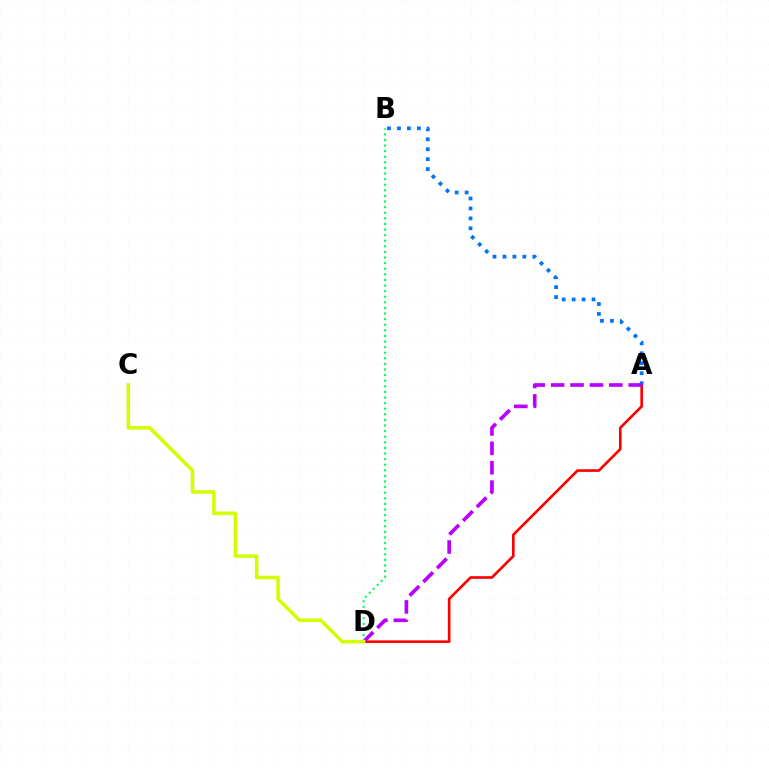{('A', 'D'): [{'color': '#ff0000', 'line_style': 'solid', 'thickness': 1.9}, {'color': '#b900ff', 'line_style': 'dashed', 'thickness': 2.64}], ('A', 'B'): [{'color': '#0074ff', 'line_style': 'dotted', 'thickness': 2.7}], ('B', 'D'): [{'color': '#00ff5c', 'line_style': 'dotted', 'thickness': 1.52}], ('C', 'D'): [{'color': '#d1ff00', 'line_style': 'solid', 'thickness': 2.56}]}